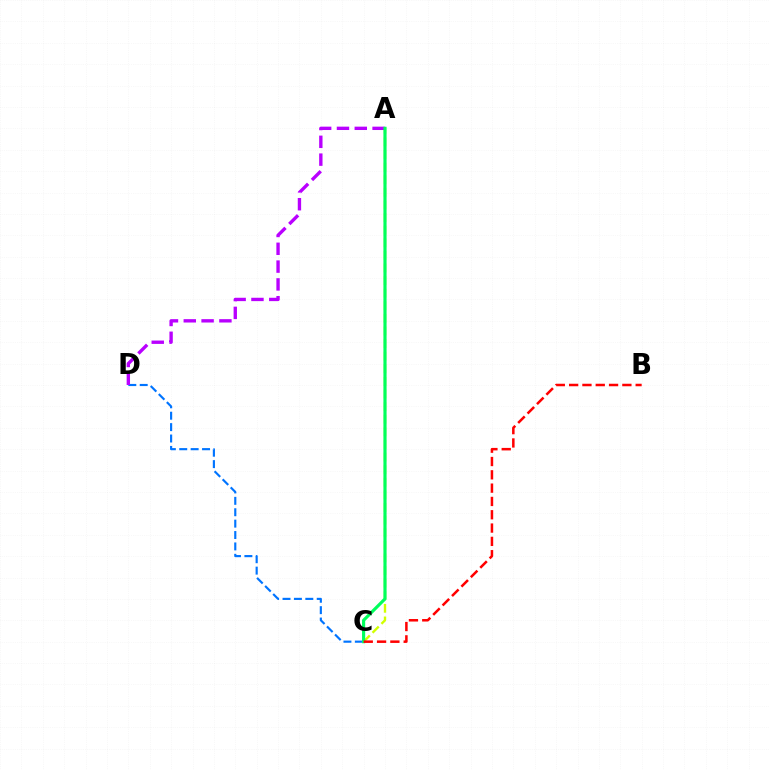{('A', 'C'): [{'color': '#d1ff00', 'line_style': 'dashed', 'thickness': 1.71}, {'color': '#00ff5c', 'line_style': 'solid', 'thickness': 2.27}], ('C', 'D'): [{'color': '#0074ff', 'line_style': 'dashed', 'thickness': 1.55}], ('A', 'D'): [{'color': '#b900ff', 'line_style': 'dashed', 'thickness': 2.42}], ('B', 'C'): [{'color': '#ff0000', 'line_style': 'dashed', 'thickness': 1.81}]}